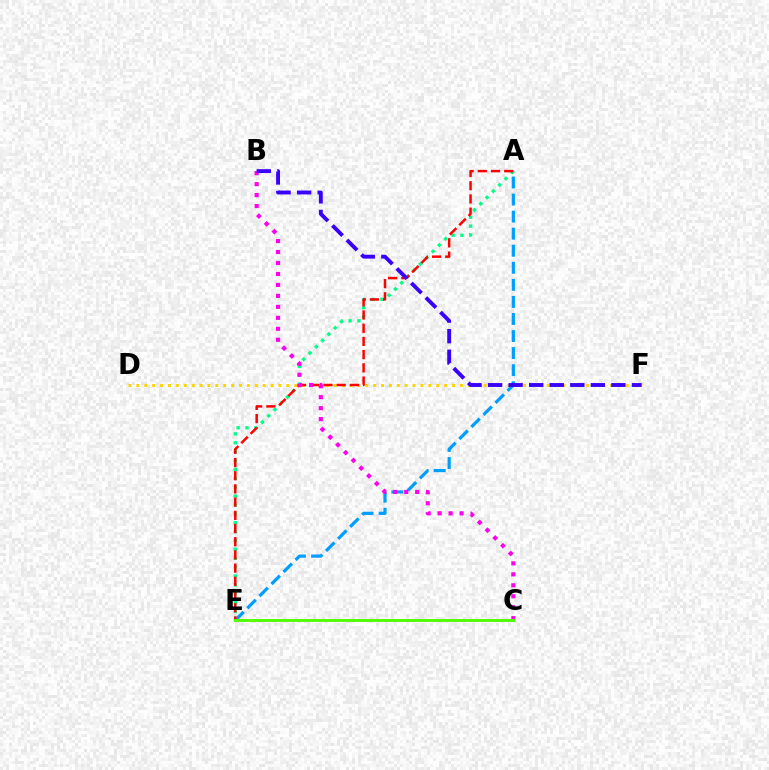{('A', 'E'): [{'color': '#00ff86', 'line_style': 'dotted', 'thickness': 2.41}, {'color': '#009eff', 'line_style': 'dashed', 'thickness': 2.32}, {'color': '#ff0000', 'line_style': 'dashed', 'thickness': 1.79}], ('D', 'F'): [{'color': '#ffd500', 'line_style': 'dotted', 'thickness': 2.14}], ('B', 'C'): [{'color': '#ff00ed', 'line_style': 'dotted', 'thickness': 2.98}], ('C', 'E'): [{'color': '#4fff00', 'line_style': 'solid', 'thickness': 2.06}], ('B', 'F'): [{'color': '#3700ff', 'line_style': 'dashed', 'thickness': 2.79}]}